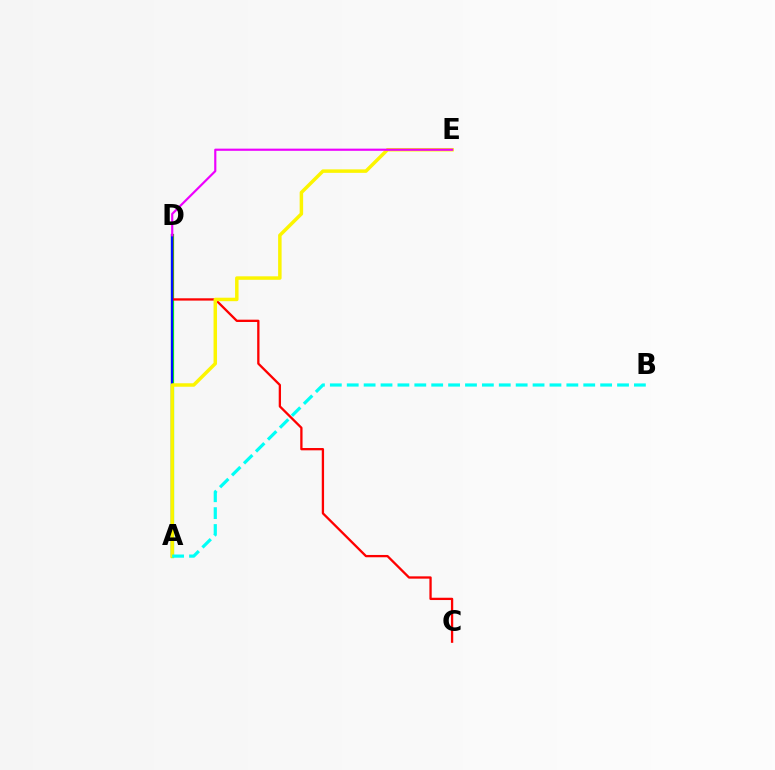{('A', 'D'): [{'color': '#08ff00', 'line_style': 'solid', 'thickness': 2.32}, {'color': '#0010ff', 'line_style': 'solid', 'thickness': 1.64}], ('C', 'D'): [{'color': '#ff0000', 'line_style': 'solid', 'thickness': 1.66}], ('A', 'E'): [{'color': '#fcf500', 'line_style': 'solid', 'thickness': 2.5}], ('D', 'E'): [{'color': '#ee00ff', 'line_style': 'solid', 'thickness': 1.56}], ('A', 'B'): [{'color': '#00fff6', 'line_style': 'dashed', 'thickness': 2.29}]}